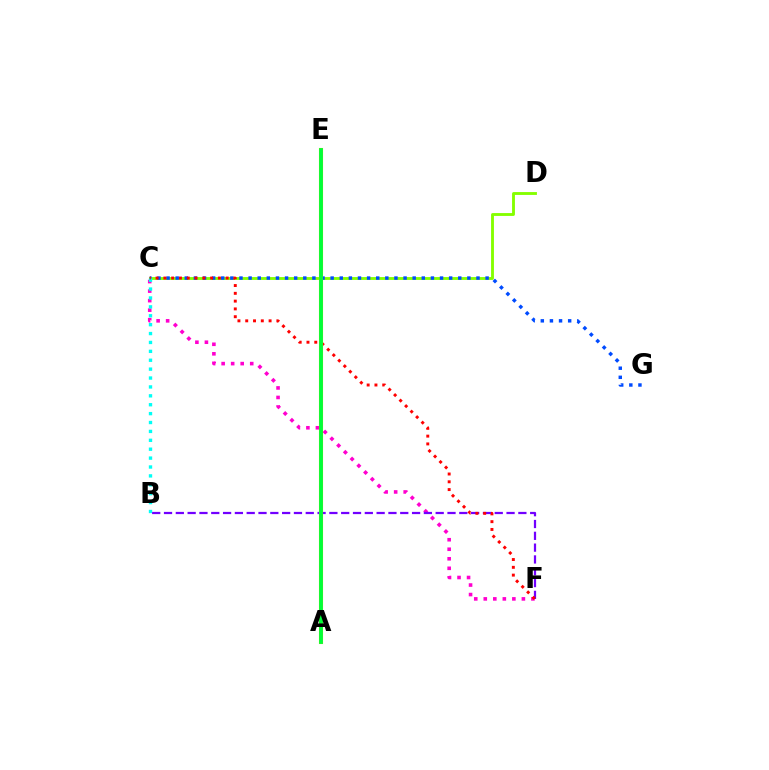{('C', 'D'): [{'color': '#84ff00', 'line_style': 'solid', 'thickness': 2.06}], ('C', 'F'): [{'color': '#ff00cf', 'line_style': 'dotted', 'thickness': 2.59}, {'color': '#ff0000', 'line_style': 'dotted', 'thickness': 2.12}], ('C', 'G'): [{'color': '#004bff', 'line_style': 'dotted', 'thickness': 2.48}], ('B', 'C'): [{'color': '#00fff6', 'line_style': 'dotted', 'thickness': 2.42}], ('B', 'F'): [{'color': '#7200ff', 'line_style': 'dashed', 'thickness': 1.6}], ('A', 'E'): [{'color': '#ffbd00', 'line_style': 'solid', 'thickness': 2.95}, {'color': '#00ff39', 'line_style': 'solid', 'thickness': 2.74}]}